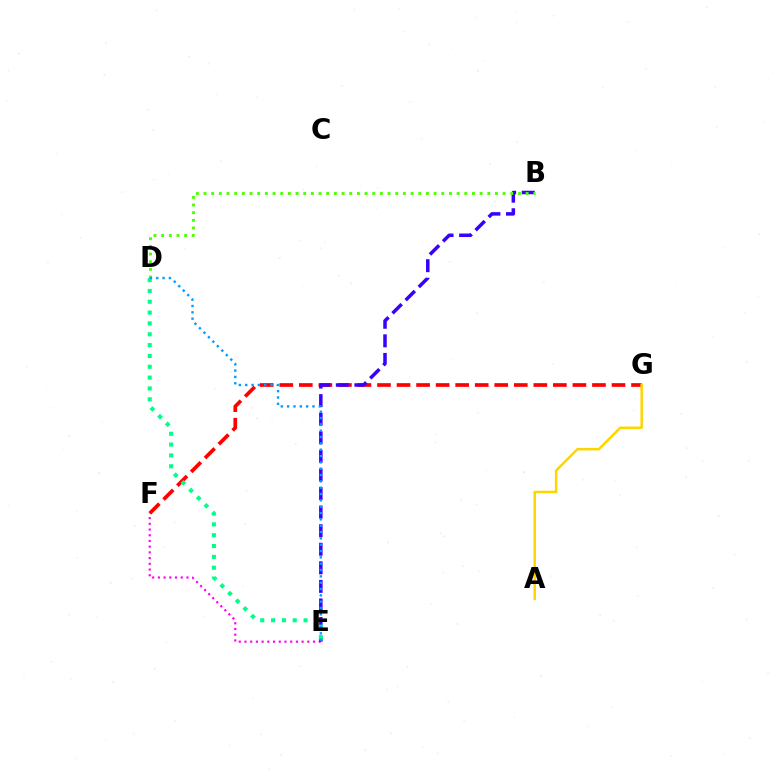{('E', 'F'): [{'color': '#ff00ed', 'line_style': 'dotted', 'thickness': 1.55}], ('F', 'G'): [{'color': '#ff0000', 'line_style': 'dashed', 'thickness': 2.65}], ('A', 'G'): [{'color': '#ffd500', 'line_style': 'solid', 'thickness': 1.8}], ('B', 'E'): [{'color': '#3700ff', 'line_style': 'dashed', 'thickness': 2.52}], ('D', 'E'): [{'color': '#00ff86', 'line_style': 'dotted', 'thickness': 2.94}, {'color': '#009eff', 'line_style': 'dotted', 'thickness': 1.72}], ('B', 'D'): [{'color': '#4fff00', 'line_style': 'dotted', 'thickness': 2.08}]}